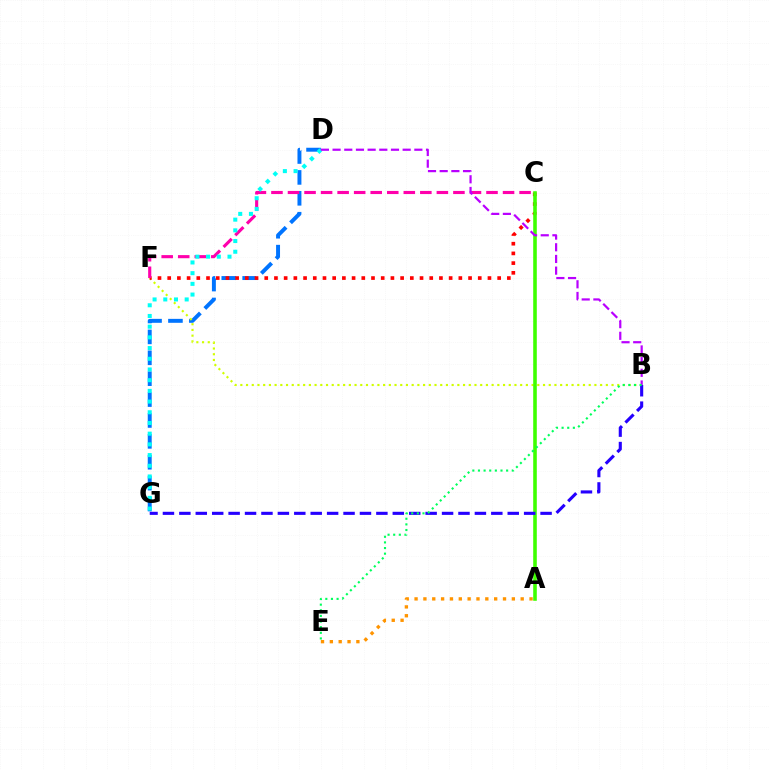{('A', 'E'): [{'color': '#ff9400', 'line_style': 'dotted', 'thickness': 2.4}], ('D', 'G'): [{'color': '#0074ff', 'line_style': 'dashed', 'thickness': 2.84}, {'color': '#00fff6', 'line_style': 'dotted', 'thickness': 2.91}], ('B', 'F'): [{'color': '#d1ff00', 'line_style': 'dotted', 'thickness': 1.55}], ('C', 'F'): [{'color': '#ff0000', 'line_style': 'dotted', 'thickness': 2.64}, {'color': '#ff00ac', 'line_style': 'dashed', 'thickness': 2.25}], ('A', 'C'): [{'color': '#3dff00', 'line_style': 'solid', 'thickness': 2.58}], ('B', 'G'): [{'color': '#2500ff', 'line_style': 'dashed', 'thickness': 2.23}], ('B', 'D'): [{'color': '#b900ff', 'line_style': 'dashed', 'thickness': 1.59}], ('B', 'E'): [{'color': '#00ff5c', 'line_style': 'dotted', 'thickness': 1.53}]}